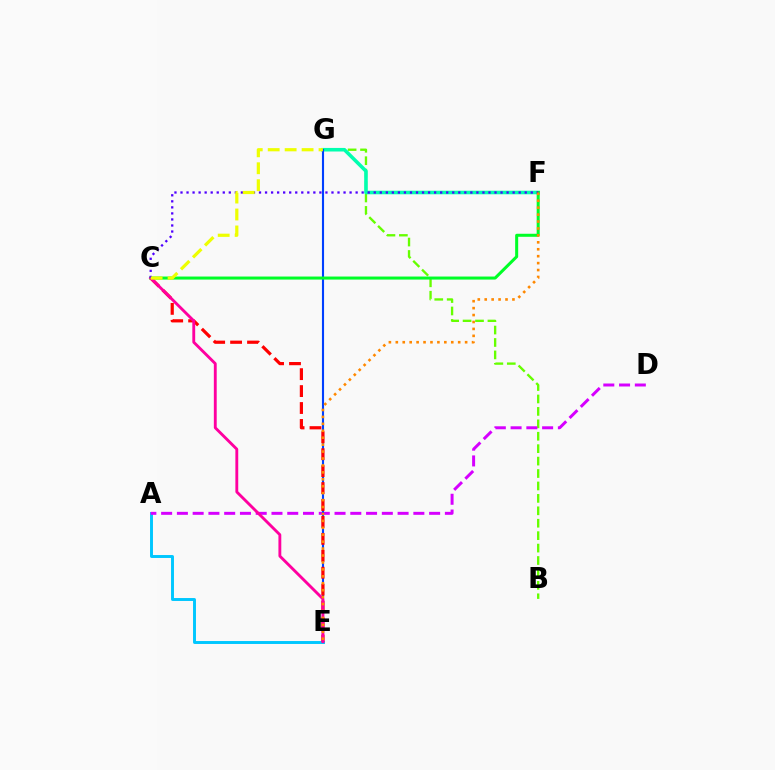{('A', 'E'): [{'color': '#00c7ff', 'line_style': 'solid', 'thickness': 2.11}], ('B', 'G'): [{'color': '#66ff00', 'line_style': 'dashed', 'thickness': 1.69}], ('F', 'G'): [{'color': '#00ffaf', 'line_style': 'solid', 'thickness': 2.57}], ('A', 'D'): [{'color': '#d600ff', 'line_style': 'dashed', 'thickness': 2.14}], ('E', 'G'): [{'color': '#003fff', 'line_style': 'solid', 'thickness': 1.52}], ('C', 'F'): [{'color': '#00ff27', 'line_style': 'solid', 'thickness': 2.18}, {'color': '#4f00ff', 'line_style': 'dotted', 'thickness': 1.64}], ('C', 'E'): [{'color': '#ff0000', 'line_style': 'dashed', 'thickness': 2.3}, {'color': '#ff00a0', 'line_style': 'solid', 'thickness': 2.06}], ('E', 'F'): [{'color': '#ff8800', 'line_style': 'dotted', 'thickness': 1.88}], ('C', 'G'): [{'color': '#eeff00', 'line_style': 'dashed', 'thickness': 2.3}]}